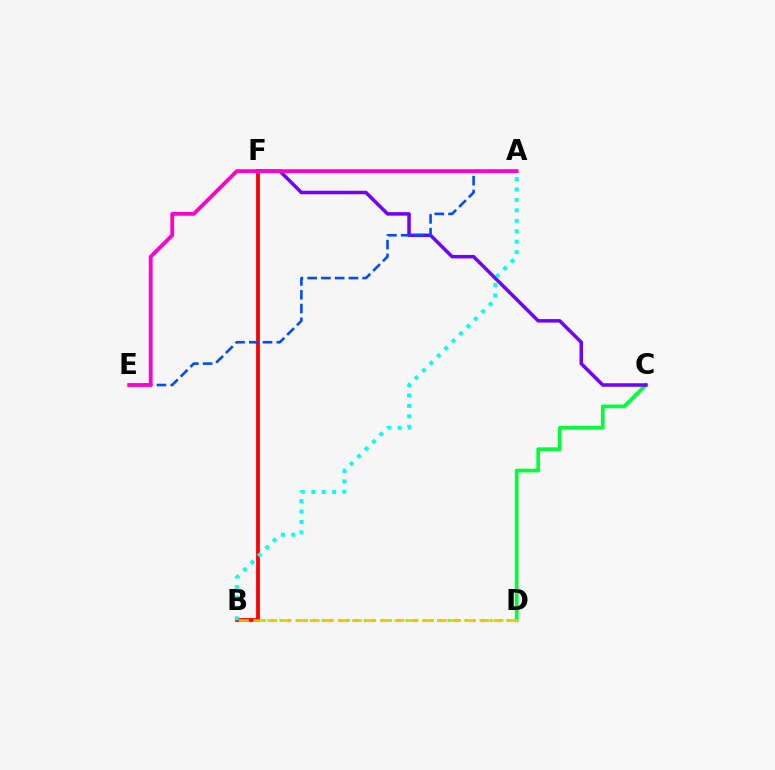{('C', 'D'): [{'color': '#00ff39', 'line_style': 'solid', 'thickness': 2.65}], ('C', 'F'): [{'color': '#7200ff', 'line_style': 'solid', 'thickness': 2.52}], ('B', 'D'): [{'color': '#84ff00', 'line_style': 'dotted', 'thickness': 2.28}, {'color': '#ffbd00', 'line_style': 'dashed', 'thickness': 1.92}], ('B', 'F'): [{'color': '#ff0000', 'line_style': 'solid', 'thickness': 2.75}], ('A', 'B'): [{'color': '#00fff6', 'line_style': 'dotted', 'thickness': 2.84}], ('A', 'E'): [{'color': '#004bff', 'line_style': 'dashed', 'thickness': 1.87}, {'color': '#ff00cf', 'line_style': 'solid', 'thickness': 2.73}]}